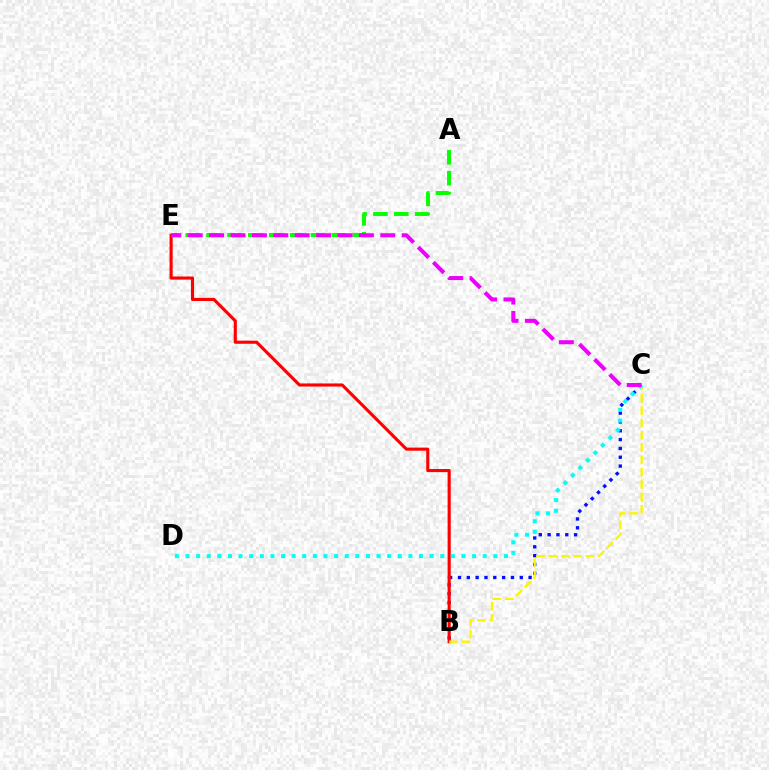{('B', 'C'): [{'color': '#0010ff', 'line_style': 'dotted', 'thickness': 2.4}, {'color': '#fcf500', 'line_style': 'dashed', 'thickness': 1.67}], ('B', 'E'): [{'color': '#ff0000', 'line_style': 'solid', 'thickness': 2.24}], ('A', 'E'): [{'color': '#08ff00', 'line_style': 'dashed', 'thickness': 2.84}], ('C', 'D'): [{'color': '#00fff6', 'line_style': 'dotted', 'thickness': 2.88}], ('C', 'E'): [{'color': '#ee00ff', 'line_style': 'dashed', 'thickness': 2.91}]}